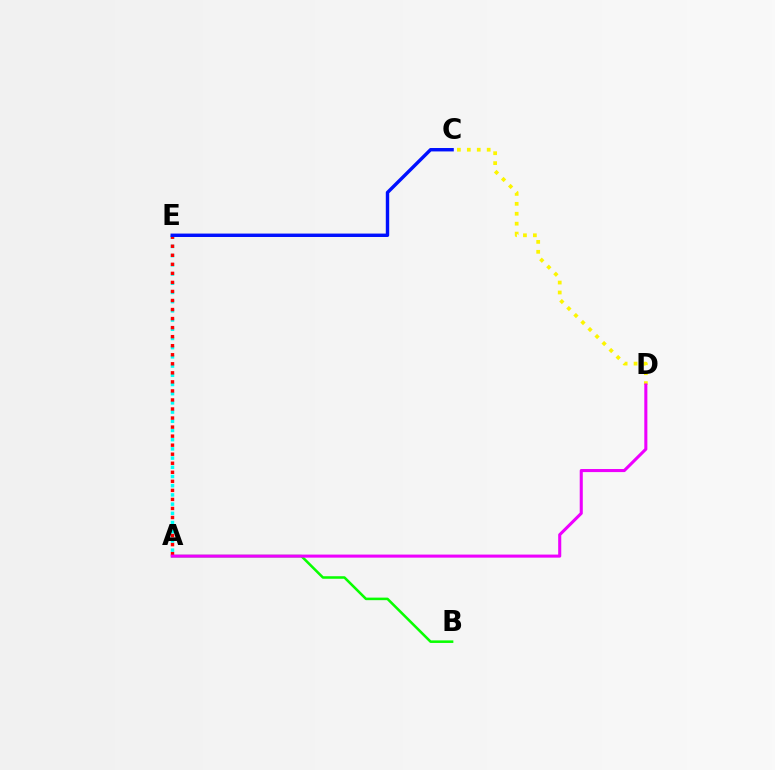{('A', 'B'): [{'color': '#08ff00', 'line_style': 'solid', 'thickness': 1.83}], ('A', 'E'): [{'color': '#00fff6', 'line_style': 'dotted', 'thickness': 2.5}, {'color': '#ff0000', 'line_style': 'dotted', 'thickness': 2.46}], ('C', 'D'): [{'color': '#fcf500', 'line_style': 'dotted', 'thickness': 2.7}], ('C', 'E'): [{'color': '#0010ff', 'line_style': 'solid', 'thickness': 2.46}], ('A', 'D'): [{'color': '#ee00ff', 'line_style': 'solid', 'thickness': 2.21}]}